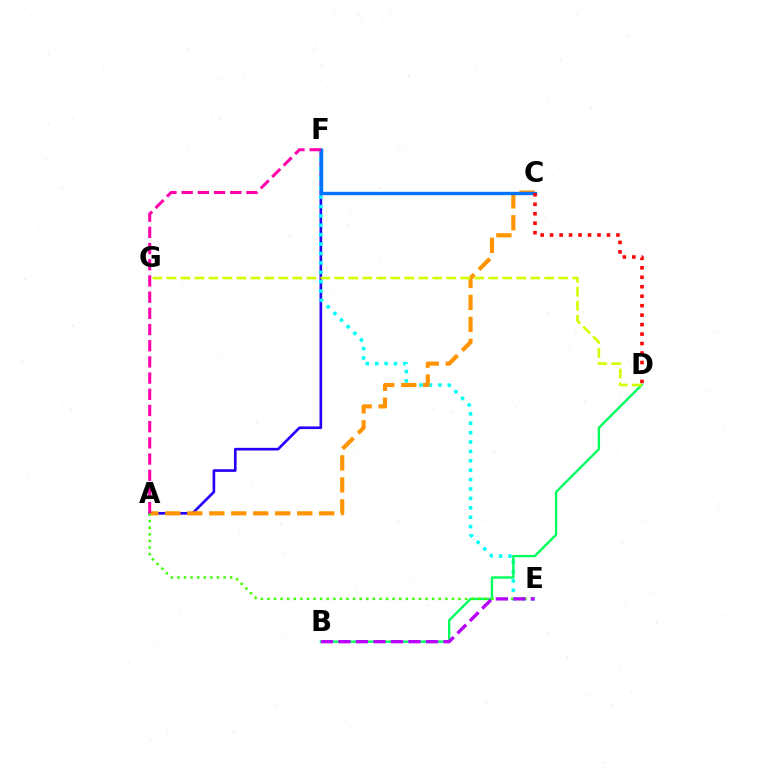{('A', 'F'): [{'color': '#2500ff', 'line_style': 'solid', 'thickness': 1.91}, {'color': '#ff00ac', 'line_style': 'dashed', 'thickness': 2.2}], ('E', 'F'): [{'color': '#00fff6', 'line_style': 'dotted', 'thickness': 2.55}], ('A', 'C'): [{'color': '#ff9400', 'line_style': 'dashed', 'thickness': 2.99}], ('C', 'F'): [{'color': '#0074ff', 'line_style': 'solid', 'thickness': 2.42}], ('B', 'D'): [{'color': '#00ff5c', 'line_style': 'solid', 'thickness': 1.71}], ('A', 'E'): [{'color': '#3dff00', 'line_style': 'dotted', 'thickness': 1.79}], ('B', 'E'): [{'color': '#b900ff', 'line_style': 'dashed', 'thickness': 2.38}], ('C', 'D'): [{'color': '#ff0000', 'line_style': 'dotted', 'thickness': 2.57}], ('D', 'G'): [{'color': '#d1ff00', 'line_style': 'dashed', 'thickness': 1.9}]}